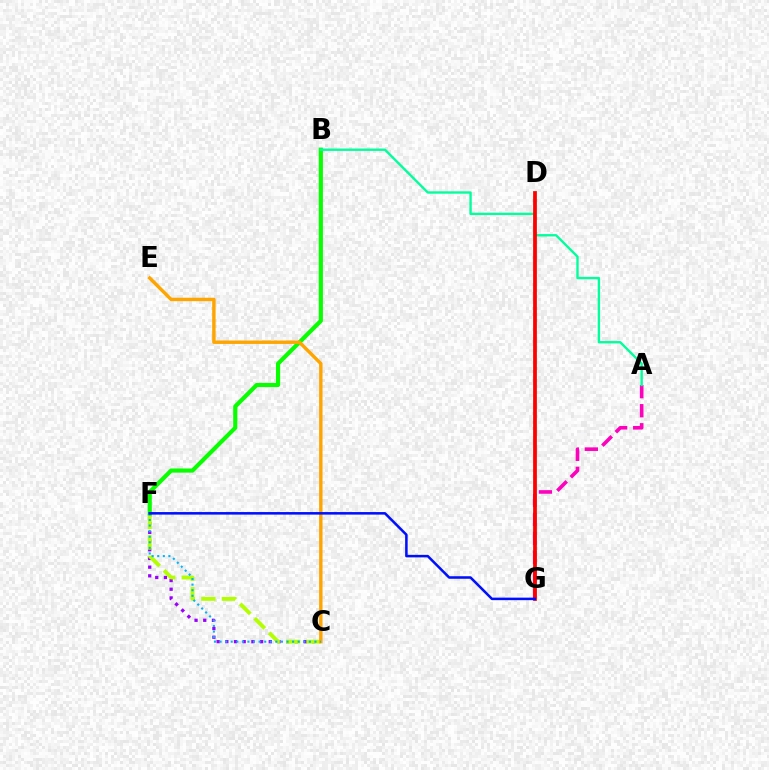{('A', 'G'): [{'color': '#ff00bd', 'line_style': 'dashed', 'thickness': 2.59}], ('C', 'F'): [{'color': '#9b00ff', 'line_style': 'dotted', 'thickness': 2.36}, {'color': '#b3ff00', 'line_style': 'dashed', 'thickness': 2.79}, {'color': '#00b5ff', 'line_style': 'dotted', 'thickness': 1.52}], ('B', 'F'): [{'color': '#08ff00', 'line_style': 'solid', 'thickness': 2.99}], ('C', 'E'): [{'color': '#ffa500', 'line_style': 'solid', 'thickness': 2.46}], ('A', 'B'): [{'color': '#00ff9d', 'line_style': 'solid', 'thickness': 1.69}], ('D', 'G'): [{'color': '#ff0000', 'line_style': 'solid', 'thickness': 2.69}], ('F', 'G'): [{'color': '#0010ff', 'line_style': 'solid', 'thickness': 1.83}]}